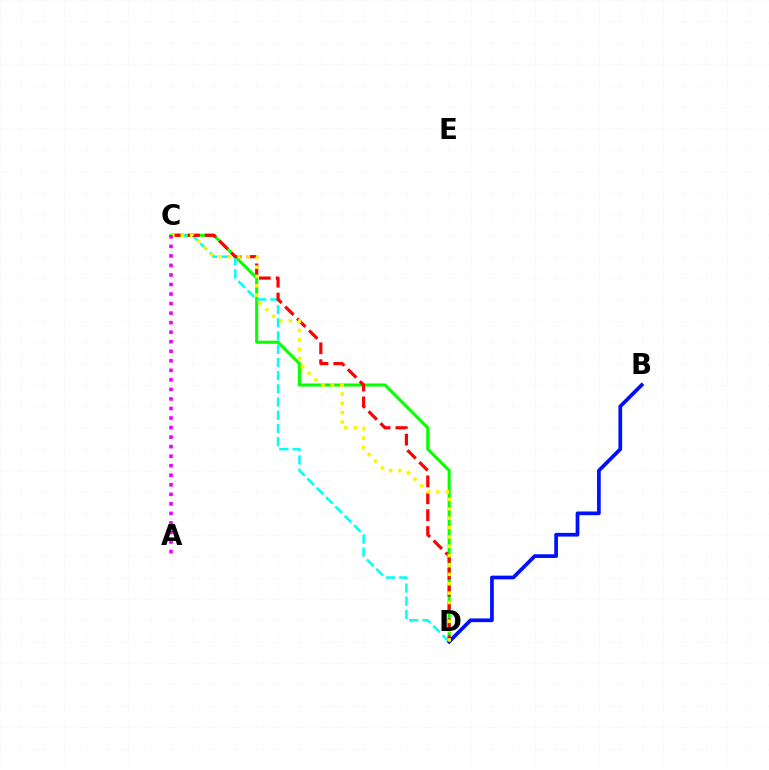{('C', 'D'): [{'color': '#08ff00', 'line_style': 'solid', 'thickness': 2.2}, {'color': '#00fff6', 'line_style': 'dashed', 'thickness': 1.79}, {'color': '#ff0000', 'line_style': 'dashed', 'thickness': 2.29}, {'color': '#fcf500', 'line_style': 'dotted', 'thickness': 2.55}], ('B', 'D'): [{'color': '#0010ff', 'line_style': 'solid', 'thickness': 2.68}], ('A', 'C'): [{'color': '#ee00ff', 'line_style': 'dotted', 'thickness': 2.59}]}